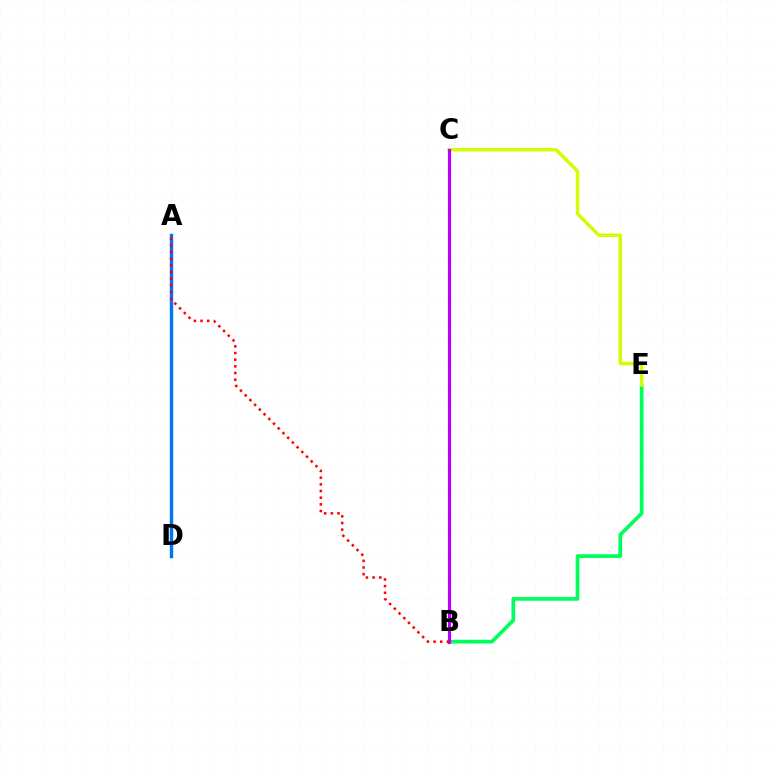{('B', 'E'): [{'color': '#00ff5c', 'line_style': 'solid', 'thickness': 2.68}], ('A', 'D'): [{'color': '#0074ff', 'line_style': 'solid', 'thickness': 2.45}], ('C', 'E'): [{'color': '#d1ff00', 'line_style': 'solid', 'thickness': 2.48}], ('B', 'C'): [{'color': '#b900ff', 'line_style': 'solid', 'thickness': 2.27}], ('A', 'B'): [{'color': '#ff0000', 'line_style': 'dotted', 'thickness': 1.81}]}